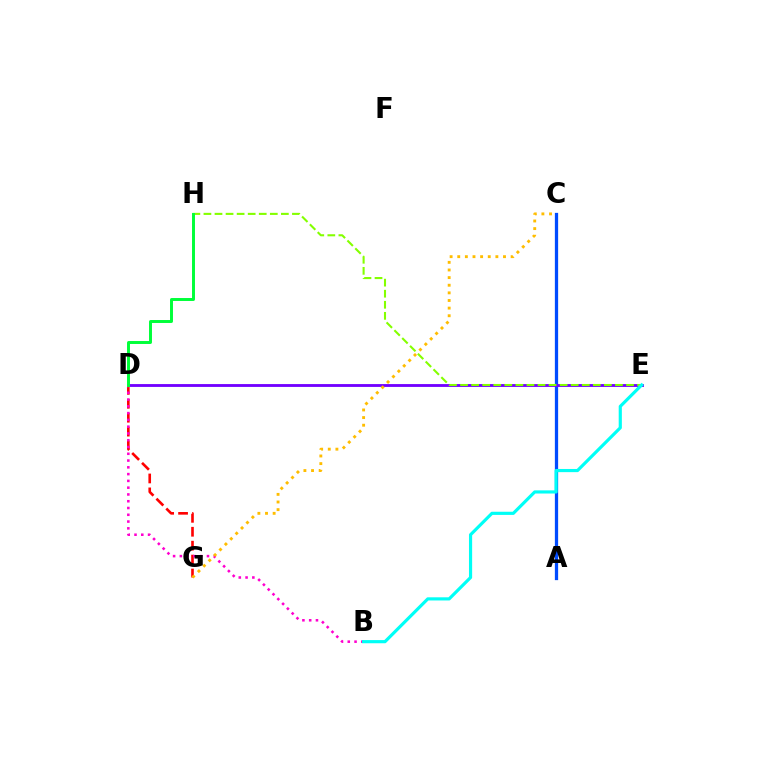{('A', 'C'): [{'color': '#004bff', 'line_style': 'solid', 'thickness': 2.35}], ('D', 'G'): [{'color': '#ff0000', 'line_style': 'dashed', 'thickness': 1.89}], ('D', 'E'): [{'color': '#7200ff', 'line_style': 'solid', 'thickness': 2.05}], ('B', 'D'): [{'color': '#ff00cf', 'line_style': 'dotted', 'thickness': 1.84}], ('E', 'H'): [{'color': '#84ff00', 'line_style': 'dashed', 'thickness': 1.5}], ('C', 'G'): [{'color': '#ffbd00', 'line_style': 'dotted', 'thickness': 2.07}], ('B', 'E'): [{'color': '#00fff6', 'line_style': 'solid', 'thickness': 2.28}], ('D', 'H'): [{'color': '#00ff39', 'line_style': 'solid', 'thickness': 2.12}]}